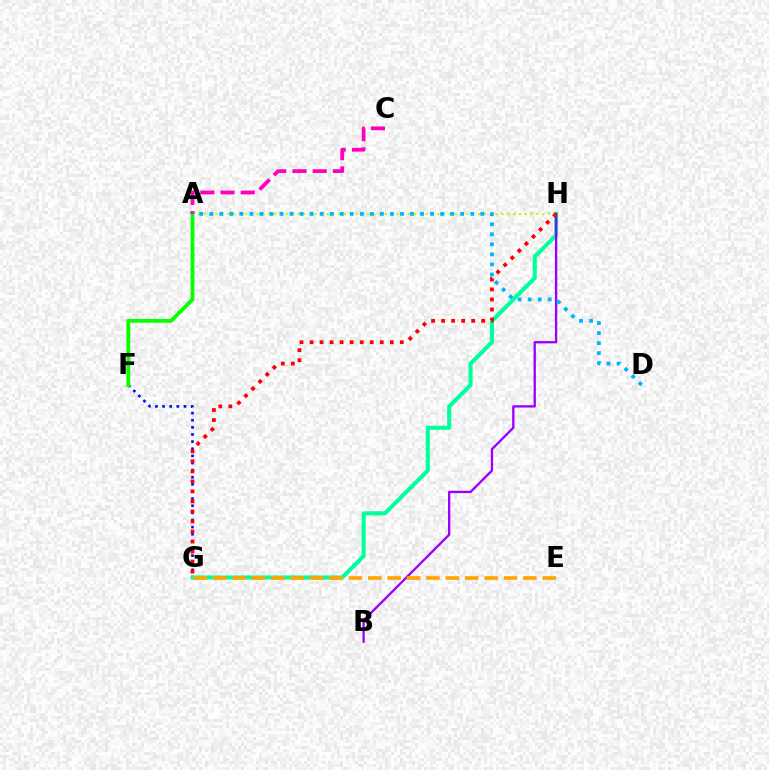{('F', 'G'): [{'color': '#0010ff', 'line_style': 'dotted', 'thickness': 1.94}], ('A', 'H'): [{'color': '#b3ff00', 'line_style': 'dotted', 'thickness': 1.58}], ('A', 'F'): [{'color': '#08ff00', 'line_style': 'solid', 'thickness': 2.75}], ('A', 'C'): [{'color': '#ff00bd', 'line_style': 'dashed', 'thickness': 2.75}], ('G', 'H'): [{'color': '#00ff9d', 'line_style': 'solid', 'thickness': 2.93}, {'color': '#ff0000', 'line_style': 'dotted', 'thickness': 2.72}], ('B', 'H'): [{'color': '#9b00ff', 'line_style': 'solid', 'thickness': 1.67}], ('E', 'G'): [{'color': '#ffa500', 'line_style': 'dashed', 'thickness': 2.63}], ('A', 'D'): [{'color': '#00b5ff', 'line_style': 'dotted', 'thickness': 2.73}]}